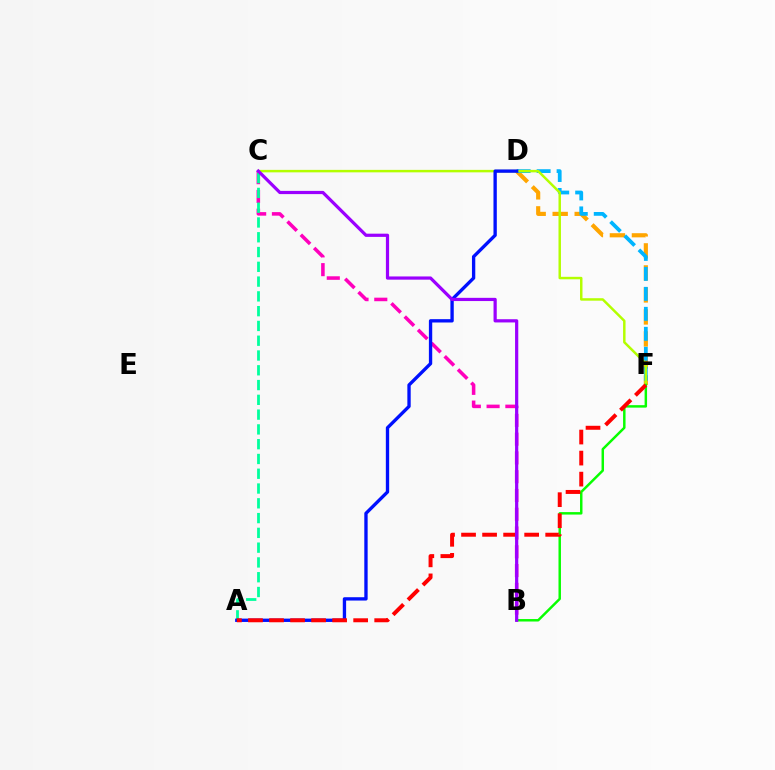{('D', 'F'): [{'color': '#ffa500', 'line_style': 'dashed', 'thickness': 2.99}, {'color': '#00b5ff', 'line_style': 'dashed', 'thickness': 2.71}], ('B', 'C'): [{'color': '#ff00bd', 'line_style': 'dashed', 'thickness': 2.55}, {'color': '#9b00ff', 'line_style': 'solid', 'thickness': 2.31}], ('A', 'C'): [{'color': '#00ff9d', 'line_style': 'dashed', 'thickness': 2.01}], ('C', 'F'): [{'color': '#b3ff00', 'line_style': 'solid', 'thickness': 1.78}], ('B', 'F'): [{'color': '#08ff00', 'line_style': 'solid', 'thickness': 1.78}], ('A', 'D'): [{'color': '#0010ff', 'line_style': 'solid', 'thickness': 2.4}], ('A', 'F'): [{'color': '#ff0000', 'line_style': 'dashed', 'thickness': 2.86}]}